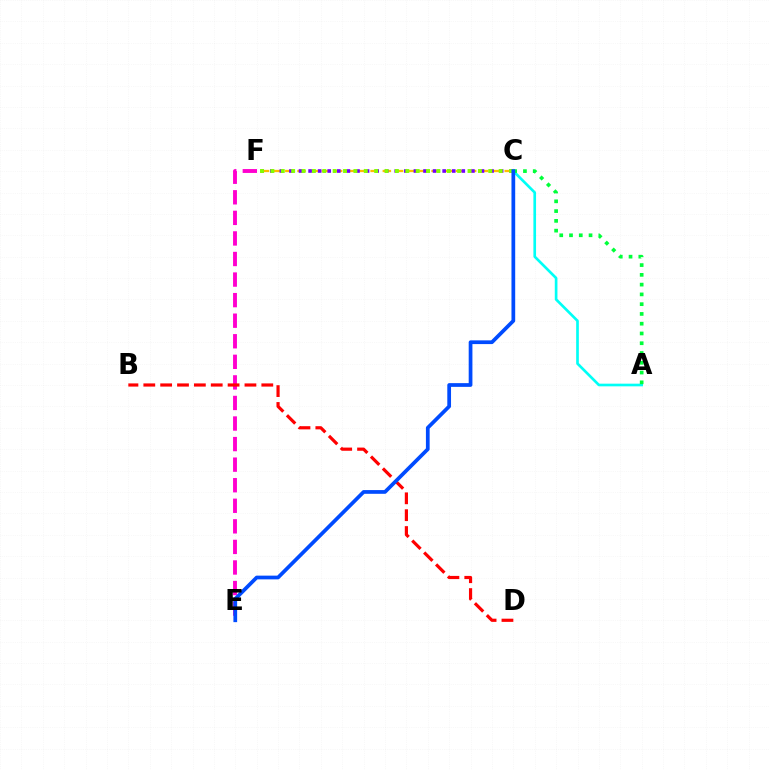{('C', 'F'): [{'color': '#ffbd00', 'line_style': 'dashed', 'thickness': 1.66}, {'color': '#7200ff', 'line_style': 'dotted', 'thickness': 2.6}, {'color': '#84ff00', 'line_style': 'dotted', 'thickness': 2.82}], ('E', 'F'): [{'color': '#ff00cf', 'line_style': 'dashed', 'thickness': 2.79}], ('A', 'C'): [{'color': '#00fff6', 'line_style': 'solid', 'thickness': 1.92}, {'color': '#00ff39', 'line_style': 'dotted', 'thickness': 2.65}], ('B', 'D'): [{'color': '#ff0000', 'line_style': 'dashed', 'thickness': 2.29}], ('C', 'E'): [{'color': '#004bff', 'line_style': 'solid', 'thickness': 2.68}]}